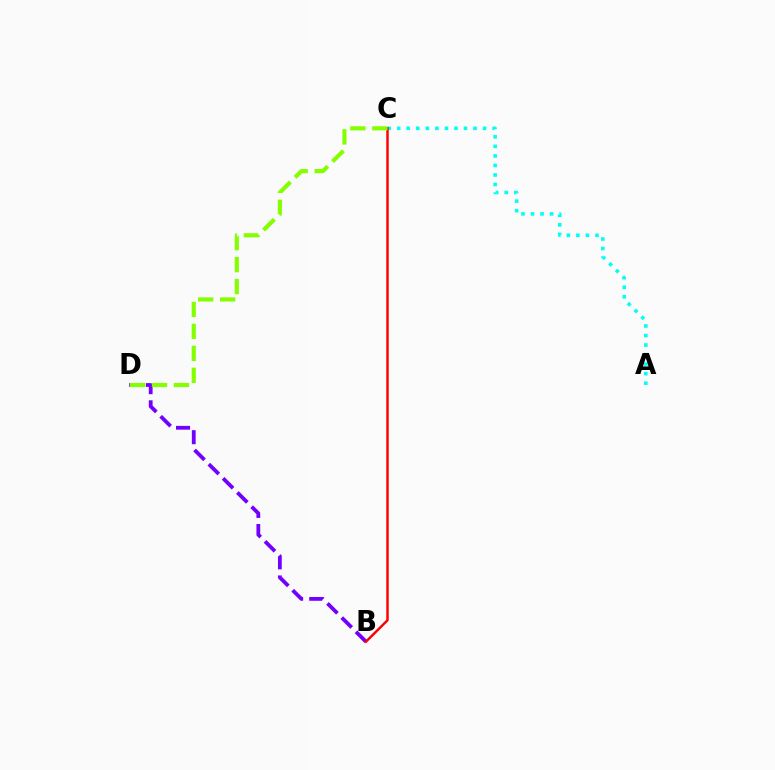{('B', 'D'): [{'color': '#7200ff', 'line_style': 'dashed', 'thickness': 2.73}], ('A', 'C'): [{'color': '#00fff6', 'line_style': 'dotted', 'thickness': 2.59}], ('B', 'C'): [{'color': '#ff0000', 'line_style': 'solid', 'thickness': 1.77}], ('C', 'D'): [{'color': '#84ff00', 'line_style': 'dashed', 'thickness': 2.98}]}